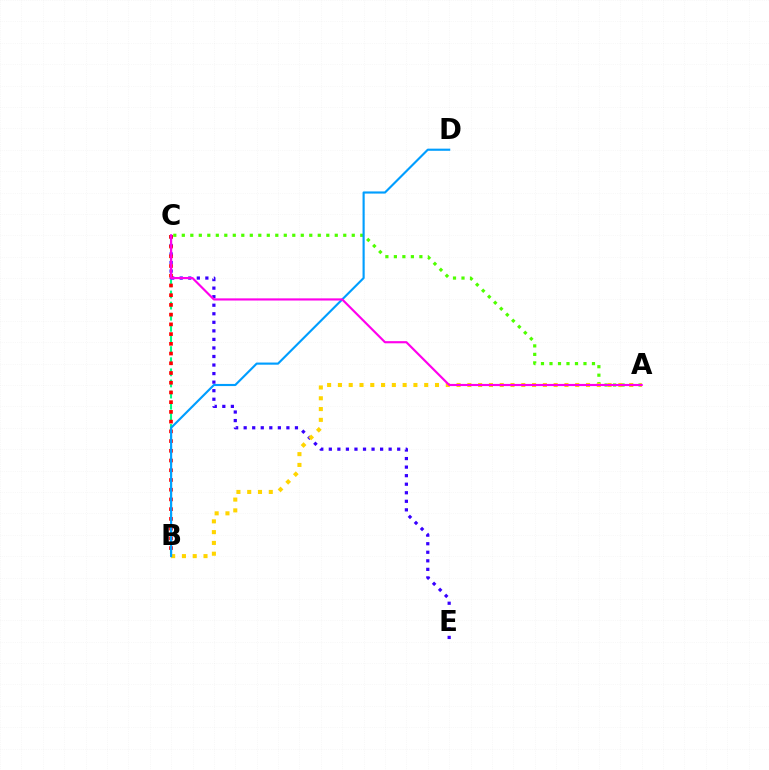{('B', 'C'): [{'color': '#00ff86', 'line_style': 'dashed', 'thickness': 1.51}, {'color': '#ff0000', 'line_style': 'dotted', 'thickness': 2.64}], ('C', 'E'): [{'color': '#3700ff', 'line_style': 'dotted', 'thickness': 2.32}], ('A', 'C'): [{'color': '#4fff00', 'line_style': 'dotted', 'thickness': 2.31}, {'color': '#ff00ed', 'line_style': 'solid', 'thickness': 1.55}], ('A', 'B'): [{'color': '#ffd500', 'line_style': 'dotted', 'thickness': 2.93}], ('B', 'D'): [{'color': '#009eff', 'line_style': 'solid', 'thickness': 1.54}]}